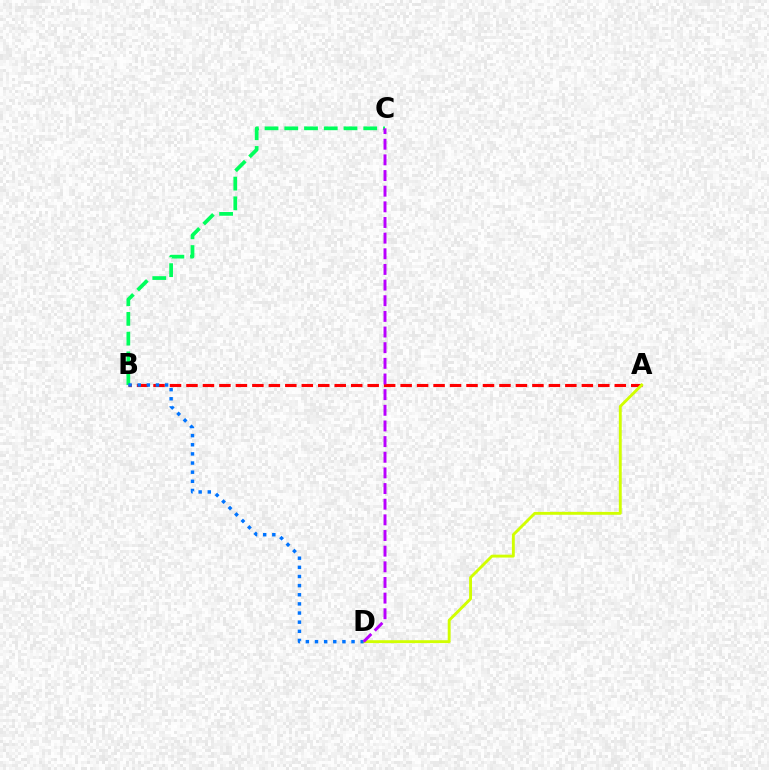{('A', 'B'): [{'color': '#ff0000', 'line_style': 'dashed', 'thickness': 2.24}], ('A', 'D'): [{'color': '#d1ff00', 'line_style': 'solid', 'thickness': 2.08}], ('B', 'C'): [{'color': '#00ff5c', 'line_style': 'dashed', 'thickness': 2.68}], ('B', 'D'): [{'color': '#0074ff', 'line_style': 'dotted', 'thickness': 2.48}], ('C', 'D'): [{'color': '#b900ff', 'line_style': 'dashed', 'thickness': 2.13}]}